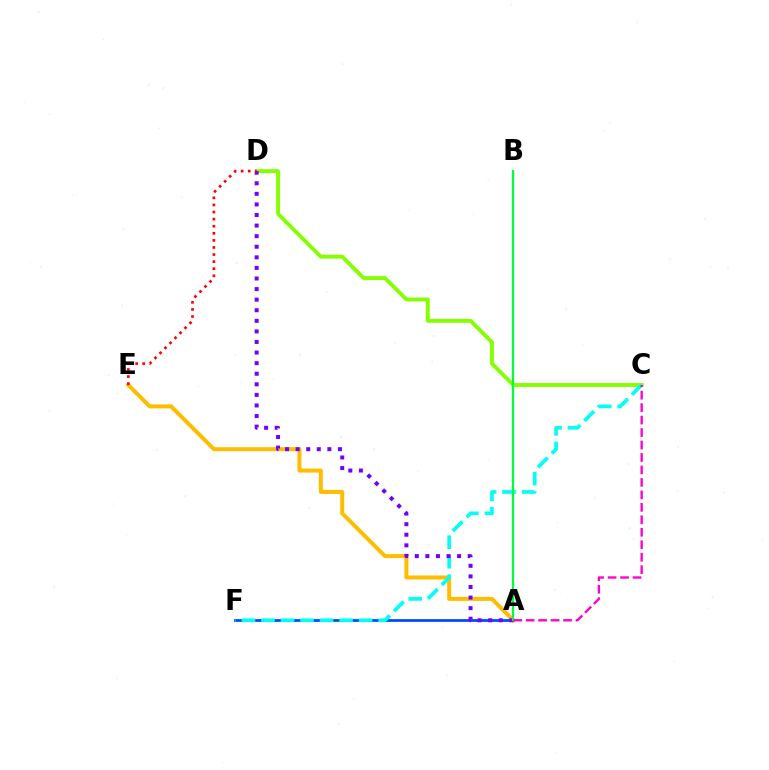{('A', 'F'): [{'color': '#004bff', 'line_style': 'solid', 'thickness': 1.98}], ('A', 'E'): [{'color': '#ffbd00', 'line_style': 'solid', 'thickness': 2.89}], ('C', 'D'): [{'color': '#84ff00', 'line_style': 'solid', 'thickness': 2.79}], ('C', 'F'): [{'color': '#00fff6', 'line_style': 'dashed', 'thickness': 2.65}], ('A', 'D'): [{'color': '#7200ff', 'line_style': 'dotted', 'thickness': 2.87}], ('A', 'B'): [{'color': '#00ff39', 'line_style': 'solid', 'thickness': 1.62}], ('D', 'E'): [{'color': '#ff0000', 'line_style': 'dotted', 'thickness': 1.92}], ('A', 'C'): [{'color': '#ff00cf', 'line_style': 'dashed', 'thickness': 1.69}]}